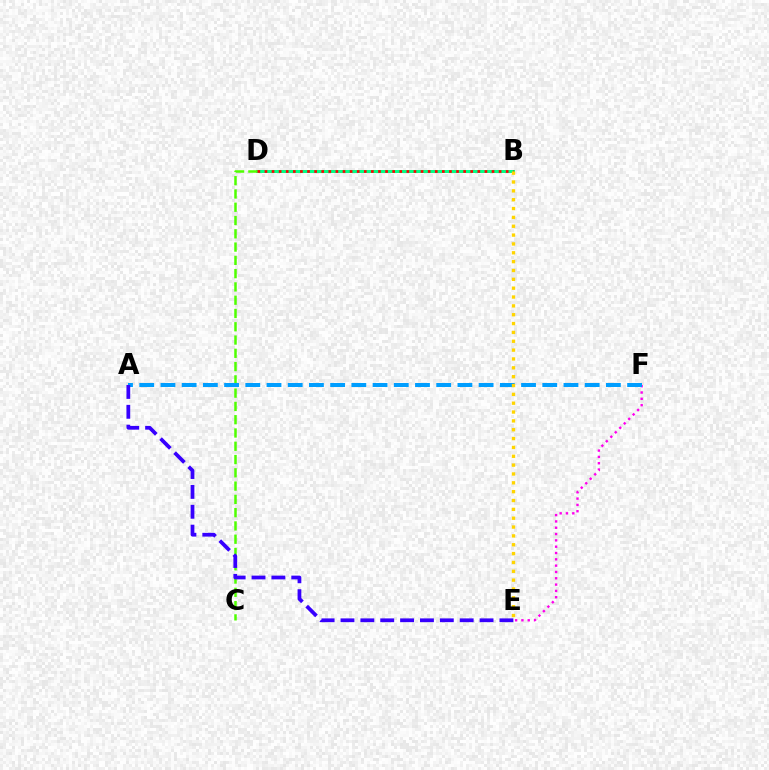{('B', 'D'): [{'color': '#00ff86', 'line_style': 'solid', 'thickness': 2.15}, {'color': '#ff0000', 'line_style': 'dotted', 'thickness': 1.93}], ('E', 'F'): [{'color': '#ff00ed', 'line_style': 'dotted', 'thickness': 1.72}], ('C', 'D'): [{'color': '#4fff00', 'line_style': 'dashed', 'thickness': 1.8}], ('A', 'F'): [{'color': '#009eff', 'line_style': 'dashed', 'thickness': 2.88}], ('B', 'E'): [{'color': '#ffd500', 'line_style': 'dotted', 'thickness': 2.4}], ('A', 'E'): [{'color': '#3700ff', 'line_style': 'dashed', 'thickness': 2.7}]}